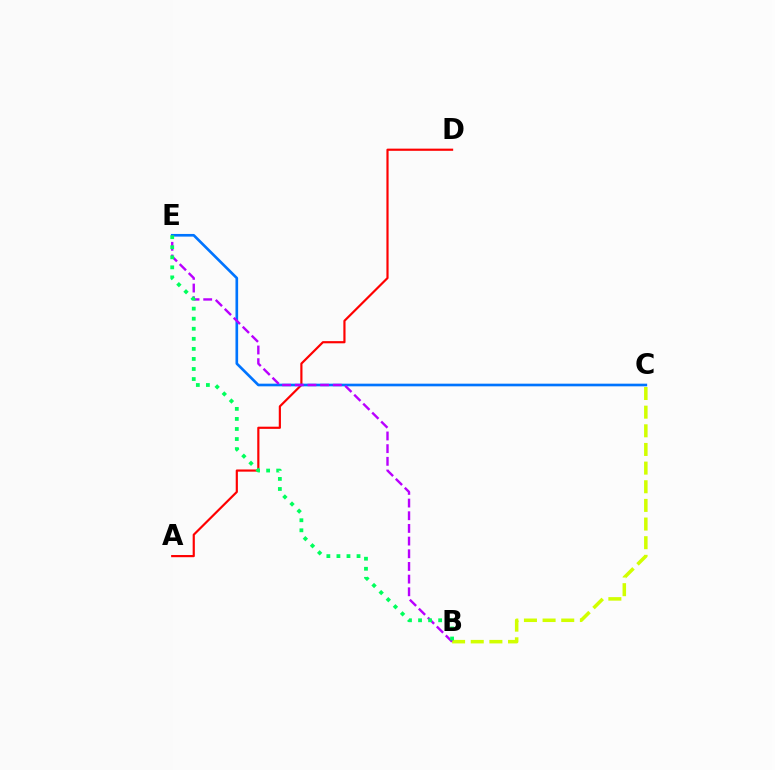{('A', 'D'): [{'color': '#ff0000', 'line_style': 'solid', 'thickness': 1.57}], ('C', 'E'): [{'color': '#0074ff', 'line_style': 'solid', 'thickness': 1.91}], ('B', 'C'): [{'color': '#d1ff00', 'line_style': 'dashed', 'thickness': 2.53}], ('B', 'E'): [{'color': '#b900ff', 'line_style': 'dashed', 'thickness': 1.72}, {'color': '#00ff5c', 'line_style': 'dotted', 'thickness': 2.73}]}